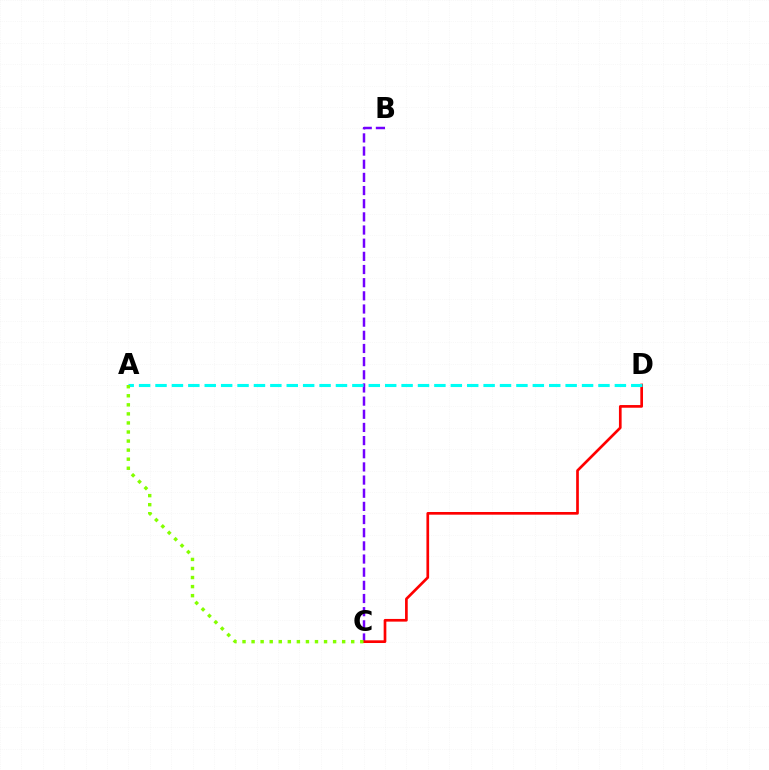{('B', 'C'): [{'color': '#7200ff', 'line_style': 'dashed', 'thickness': 1.79}], ('C', 'D'): [{'color': '#ff0000', 'line_style': 'solid', 'thickness': 1.93}], ('A', 'D'): [{'color': '#00fff6', 'line_style': 'dashed', 'thickness': 2.23}], ('A', 'C'): [{'color': '#84ff00', 'line_style': 'dotted', 'thickness': 2.46}]}